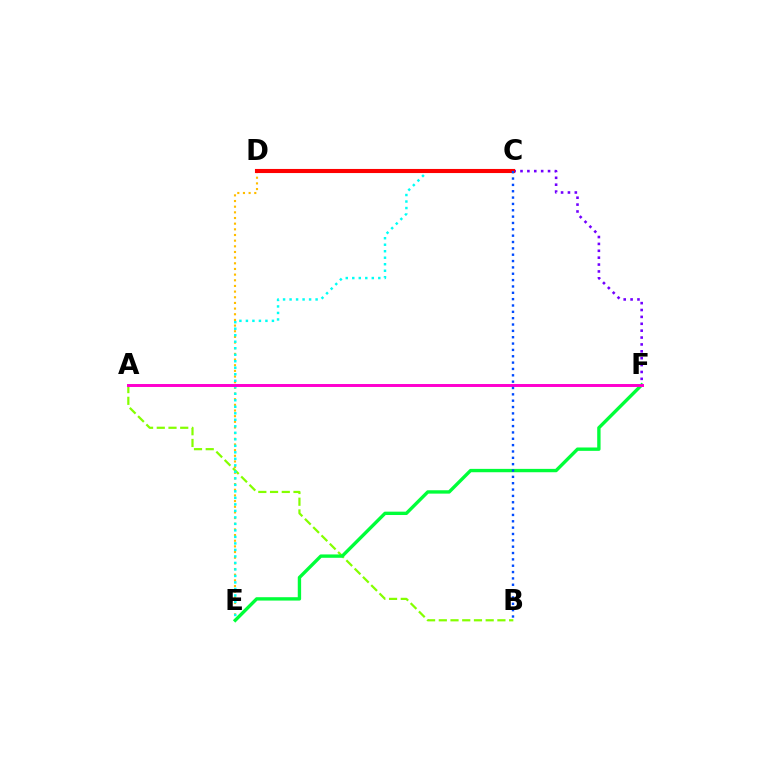{('D', 'E'): [{'color': '#ffbd00', 'line_style': 'dotted', 'thickness': 1.54}], ('A', 'B'): [{'color': '#84ff00', 'line_style': 'dashed', 'thickness': 1.59}], ('C', 'F'): [{'color': '#7200ff', 'line_style': 'dotted', 'thickness': 1.87}], ('C', 'E'): [{'color': '#00fff6', 'line_style': 'dotted', 'thickness': 1.77}], ('E', 'F'): [{'color': '#00ff39', 'line_style': 'solid', 'thickness': 2.42}], ('A', 'F'): [{'color': '#ff00cf', 'line_style': 'solid', 'thickness': 2.13}], ('C', 'D'): [{'color': '#ff0000', 'line_style': 'solid', 'thickness': 2.95}], ('B', 'C'): [{'color': '#004bff', 'line_style': 'dotted', 'thickness': 1.72}]}